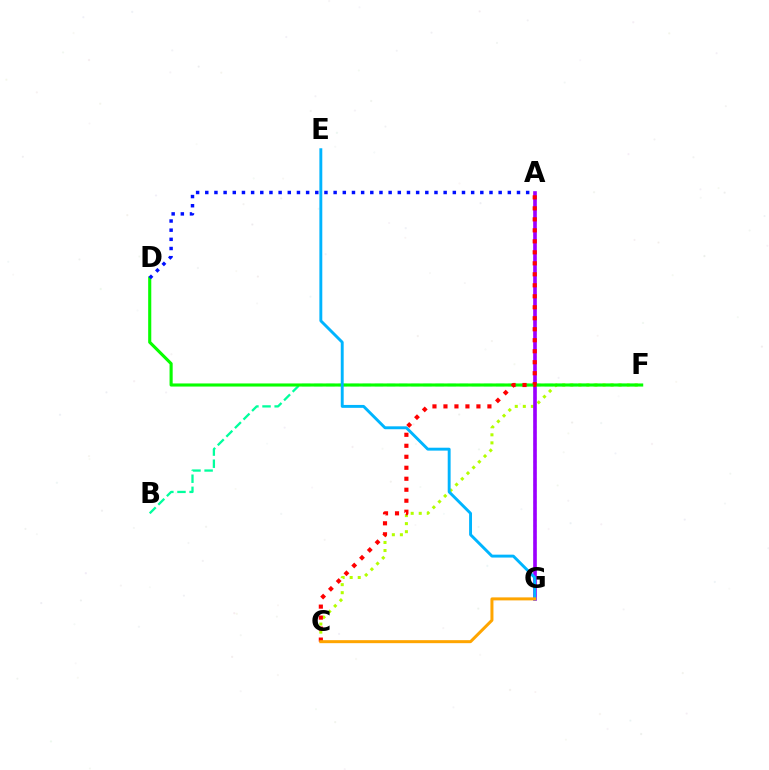{('B', 'F'): [{'color': '#00ff9d', 'line_style': 'dashed', 'thickness': 1.65}], ('C', 'F'): [{'color': '#b3ff00', 'line_style': 'dotted', 'thickness': 2.19}], ('A', 'G'): [{'color': '#ff00bd', 'line_style': 'dotted', 'thickness': 1.58}, {'color': '#9b00ff', 'line_style': 'solid', 'thickness': 2.62}], ('D', 'F'): [{'color': '#08ff00', 'line_style': 'solid', 'thickness': 2.24}], ('A', 'C'): [{'color': '#ff0000', 'line_style': 'dotted', 'thickness': 2.99}], ('A', 'D'): [{'color': '#0010ff', 'line_style': 'dotted', 'thickness': 2.49}], ('E', 'G'): [{'color': '#00b5ff', 'line_style': 'solid', 'thickness': 2.09}], ('C', 'G'): [{'color': '#ffa500', 'line_style': 'solid', 'thickness': 2.16}]}